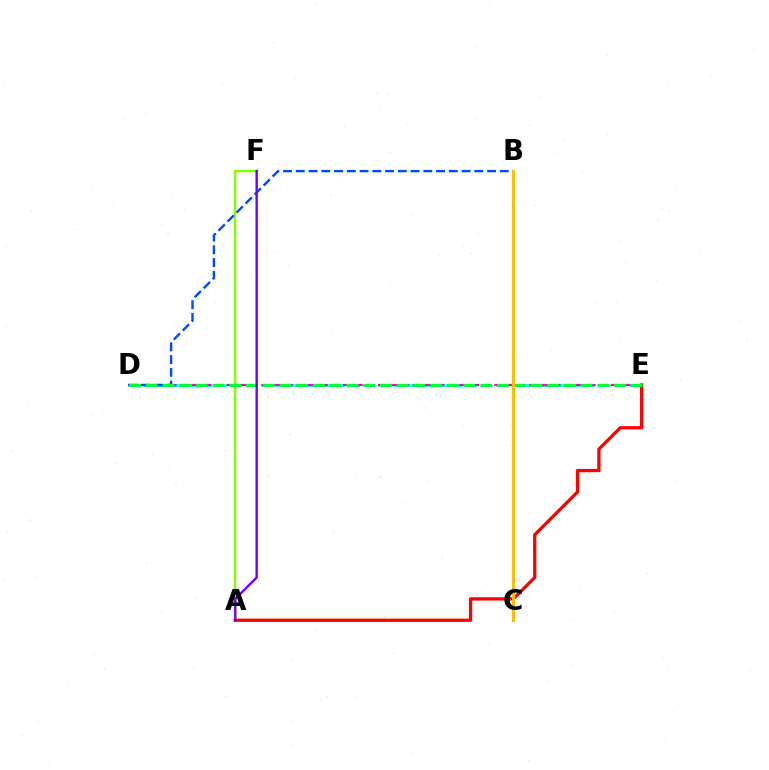{('A', 'F'): [{'color': '#84ff00', 'line_style': 'solid', 'thickness': 1.79}, {'color': '#7200ff', 'line_style': 'solid', 'thickness': 1.72}], ('A', 'E'): [{'color': '#ff0000', 'line_style': 'solid', 'thickness': 2.35}], ('D', 'E'): [{'color': '#00fff6', 'line_style': 'dashed', 'thickness': 2.0}, {'color': '#ff00cf', 'line_style': 'dashed', 'thickness': 1.58}, {'color': '#00ff39', 'line_style': 'dashed', 'thickness': 2.27}], ('B', 'D'): [{'color': '#004bff', 'line_style': 'dashed', 'thickness': 1.73}], ('B', 'C'): [{'color': '#ffbd00', 'line_style': 'solid', 'thickness': 2.24}]}